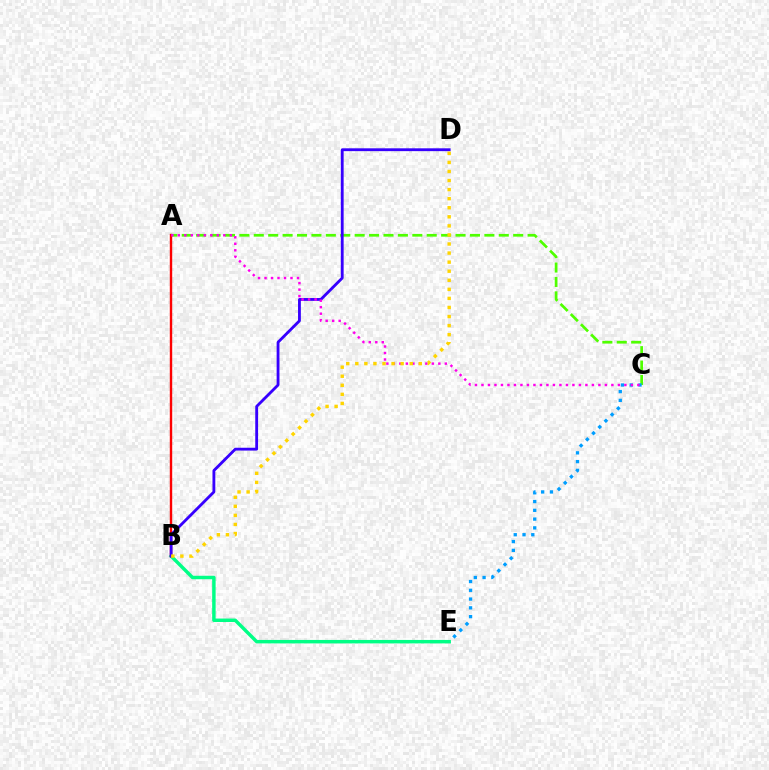{('A', 'C'): [{'color': '#4fff00', 'line_style': 'dashed', 'thickness': 1.96}, {'color': '#ff00ed', 'line_style': 'dotted', 'thickness': 1.77}], ('C', 'E'): [{'color': '#009eff', 'line_style': 'dotted', 'thickness': 2.38}], ('B', 'E'): [{'color': '#00ff86', 'line_style': 'solid', 'thickness': 2.49}], ('A', 'B'): [{'color': '#ff0000', 'line_style': 'solid', 'thickness': 1.73}], ('B', 'D'): [{'color': '#3700ff', 'line_style': 'solid', 'thickness': 2.04}, {'color': '#ffd500', 'line_style': 'dotted', 'thickness': 2.46}]}